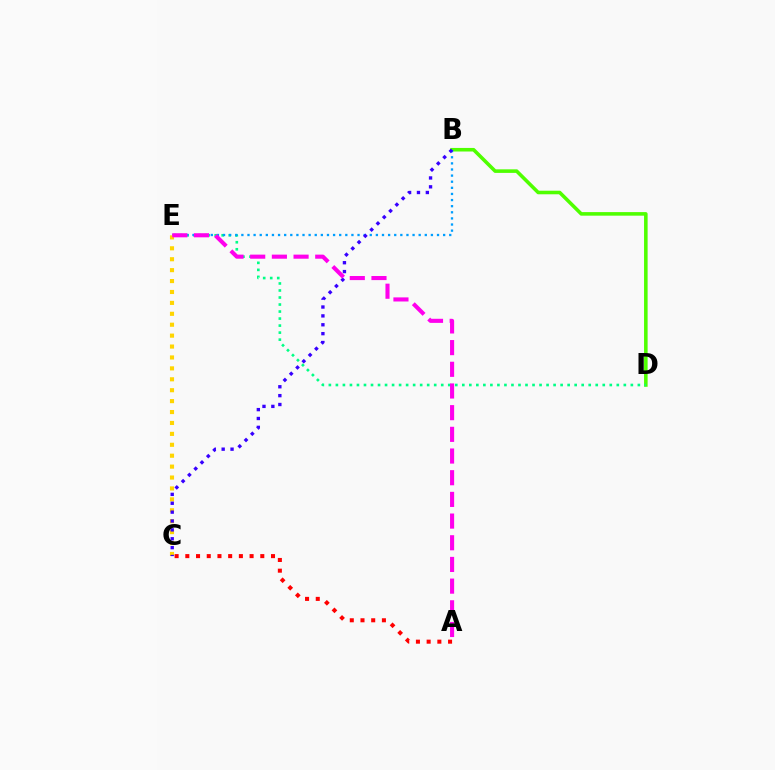{('B', 'D'): [{'color': '#4fff00', 'line_style': 'solid', 'thickness': 2.57}], ('D', 'E'): [{'color': '#00ff86', 'line_style': 'dotted', 'thickness': 1.91}], ('A', 'C'): [{'color': '#ff0000', 'line_style': 'dotted', 'thickness': 2.91}], ('B', 'E'): [{'color': '#009eff', 'line_style': 'dotted', 'thickness': 1.66}], ('C', 'E'): [{'color': '#ffd500', 'line_style': 'dotted', 'thickness': 2.97}], ('B', 'C'): [{'color': '#3700ff', 'line_style': 'dotted', 'thickness': 2.41}], ('A', 'E'): [{'color': '#ff00ed', 'line_style': 'dashed', 'thickness': 2.95}]}